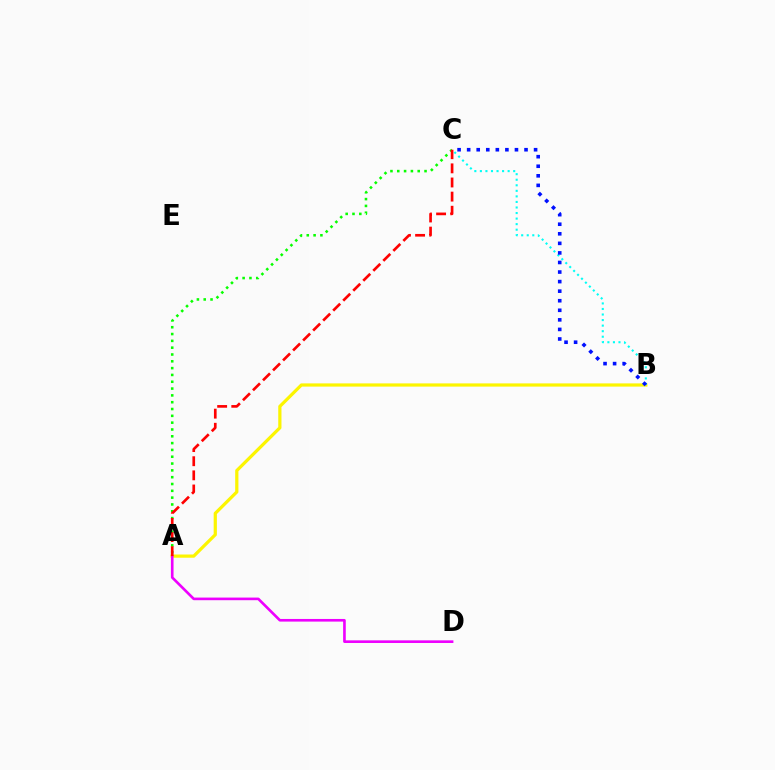{('A', 'B'): [{'color': '#fcf500', 'line_style': 'solid', 'thickness': 2.32}], ('A', 'C'): [{'color': '#08ff00', 'line_style': 'dotted', 'thickness': 1.85}, {'color': '#ff0000', 'line_style': 'dashed', 'thickness': 1.92}], ('B', 'C'): [{'color': '#00fff6', 'line_style': 'dotted', 'thickness': 1.51}, {'color': '#0010ff', 'line_style': 'dotted', 'thickness': 2.6}], ('A', 'D'): [{'color': '#ee00ff', 'line_style': 'solid', 'thickness': 1.9}]}